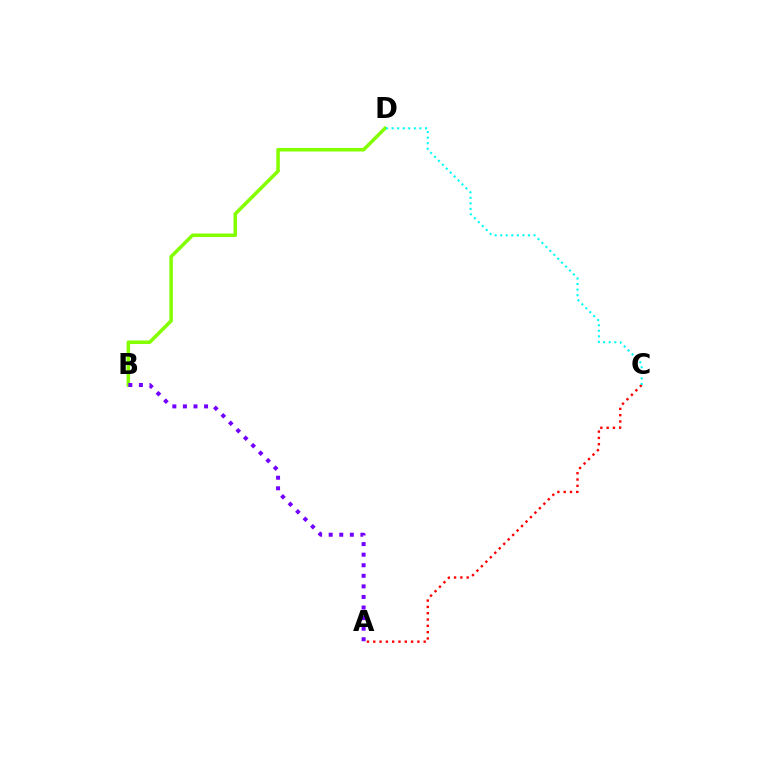{('A', 'C'): [{'color': '#ff0000', 'line_style': 'dotted', 'thickness': 1.71}], ('B', 'D'): [{'color': '#84ff00', 'line_style': 'solid', 'thickness': 2.55}], ('C', 'D'): [{'color': '#00fff6', 'line_style': 'dotted', 'thickness': 1.51}], ('A', 'B'): [{'color': '#7200ff', 'line_style': 'dotted', 'thickness': 2.87}]}